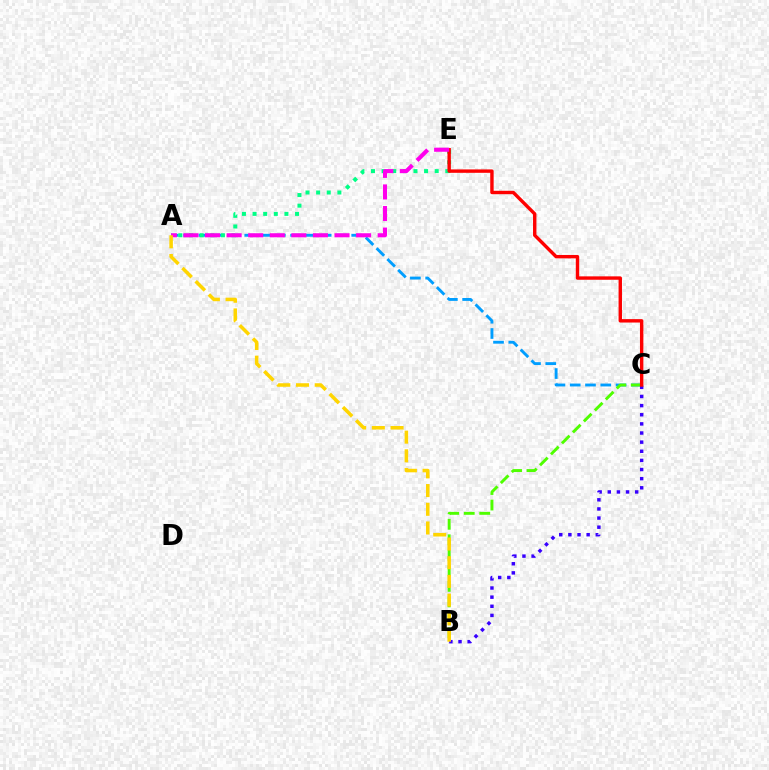{('A', 'C'): [{'color': '#009eff', 'line_style': 'dashed', 'thickness': 2.08}], ('B', 'C'): [{'color': '#4fff00', 'line_style': 'dashed', 'thickness': 2.11}, {'color': '#3700ff', 'line_style': 'dotted', 'thickness': 2.48}], ('A', 'E'): [{'color': '#00ff86', 'line_style': 'dotted', 'thickness': 2.89}, {'color': '#ff00ed', 'line_style': 'dashed', 'thickness': 2.93}], ('C', 'E'): [{'color': '#ff0000', 'line_style': 'solid', 'thickness': 2.45}], ('A', 'B'): [{'color': '#ffd500', 'line_style': 'dashed', 'thickness': 2.54}]}